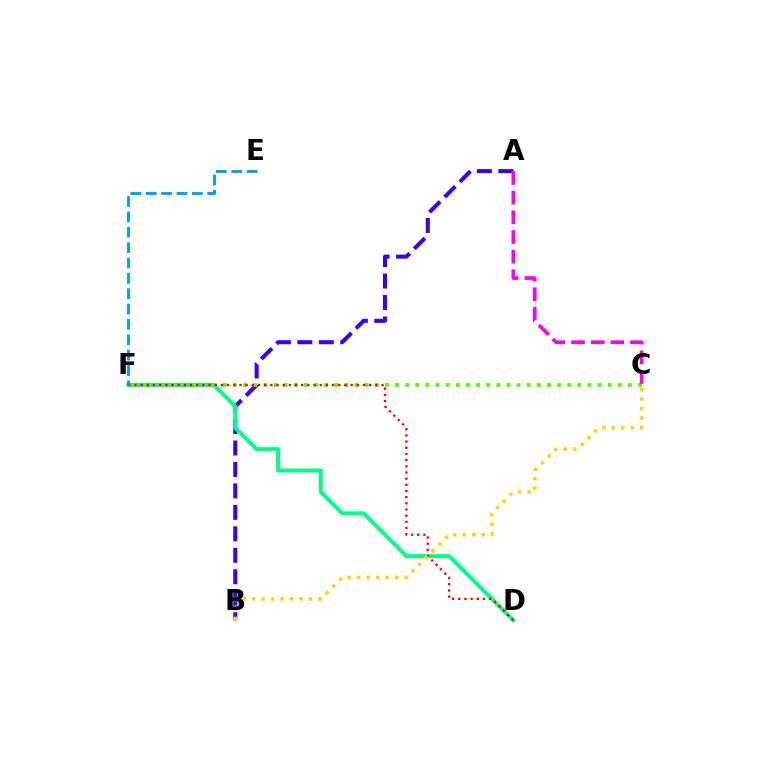{('A', 'B'): [{'color': '#3700ff', 'line_style': 'dashed', 'thickness': 2.92}], ('D', 'F'): [{'color': '#00ff86', 'line_style': 'solid', 'thickness': 2.87}, {'color': '#ff0000', 'line_style': 'dotted', 'thickness': 1.68}], ('C', 'F'): [{'color': '#4fff00', 'line_style': 'dotted', 'thickness': 2.75}], ('A', 'C'): [{'color': '#ff00ed', 'line_style': 'dashed', 'thickness': 2.67}], ('B', 'C'): [{'color': '#ffd500', 'line_style': 'dotted', 'thickness': 2.58}], ('E', 'F'): [{'color': '#009eff', 'line_style': 'dashed', 'thickness': 2.09}]}